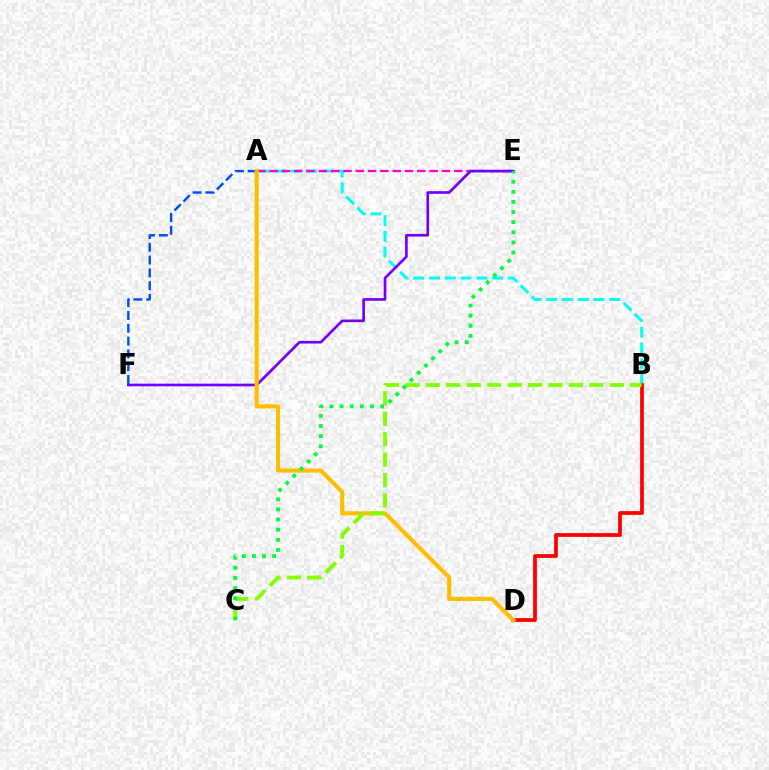{('A', 'B'): [{'color': '#00fff6', 'line_style': 'dashed', 'thickness': 2.14}], ('A', 'E'): [{'color': '#ff00cf', 'line_style': 'dashed', 'thickness': 1.67}], ('E', 'F'): [{'color': '#7200ff', 'line_style': 'solid', 'thickness': 1.92}], ('A', 'F'): [{'color': '#004bff', 'line_style': 'dashed', 'thickness': 1.74}], ('B', 'D'): [{'color': '#ff0000', 'line_style': 'solid', 'thickness': 2.7}], ('A', 'D'): [{'color': '#ffbd00', 'line_style': 'solid', 'thickness': 2.95}], ('B', 'C'): [{'color': '#84ff00', 'line_style': 'dashed', 'thickness': 2.78}], ('C', 'E'): [{'color': '#00ff39', 'line_style': 'dotted', 'thickness': 2.75}]}